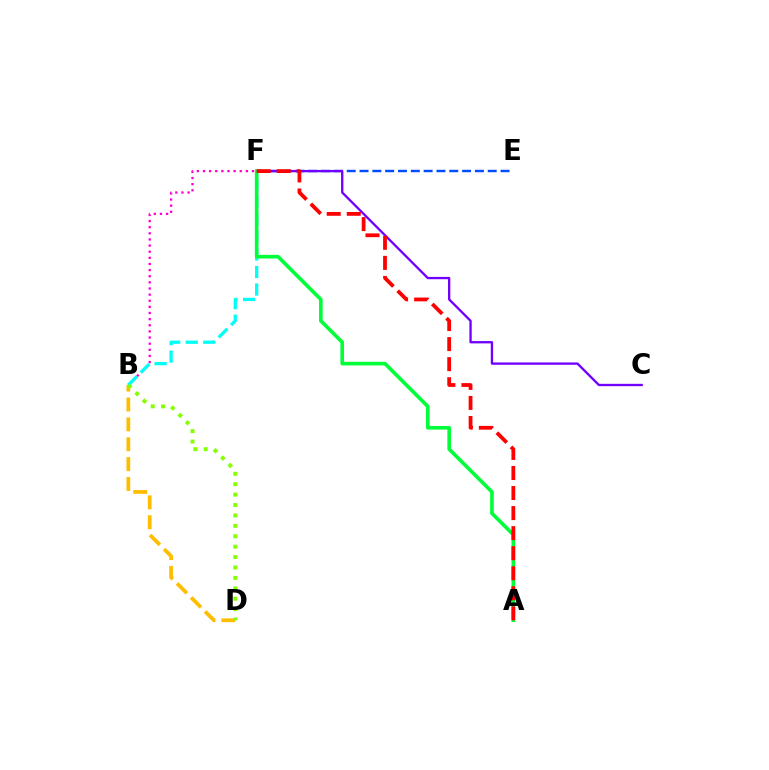{('B', 'D'): [{'color': '#ffbd00', 'line_style': 'dashed', 'thickness': 2.7}, {'color': '#84ff00', 'line_style': 'dotted', 'thickness': 2.83}], ('E', 'F'): [{'color': '#004bff', 'line_style': 'dashed', 'thickness': 1.74}], ('B', 'F'): [{'color': '#ff00cf', 'line_style': 'dotted', 'thickness': 1.67}, {'color': '#00fff6', 'line_style': 'dashed', 'thickness': 2.38}], ('C', 'F'): [{'color': '#7200ff', 'line_style': 'solid', 'thickness': 1.68}], ('A', 'F'): [{'color': '#00ff39', 'line_style': 'solid', 'thickness': 2.61}, {'color': '#ff0000', 'line_style': 'dashed', 'thickness': 2.72}]}